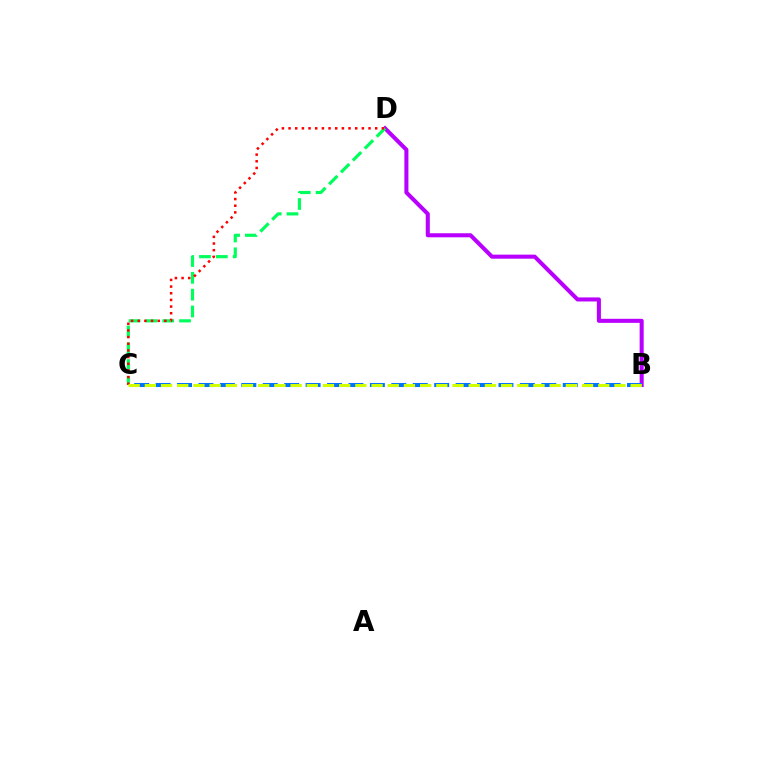{('B', 'D'): [{'color': '#b900ff', 'line_style': 'solid', 'thickness': 2.92}], ('C', 'D'): [{'color': '#00ff5c', 'line_style': 'dashed', 'thickness': 2.29}, {'color': '#ff0000', 'line_style': 'dotted', 'thickness': 1.81}], ('B', 'C'): [{'color': '#0074ff', 'line_style': 'dashed', 'thickness': 2.91}, {'color': '#d1ff00', 'line_style': 'dashed', 'thickness': 2.2}]}